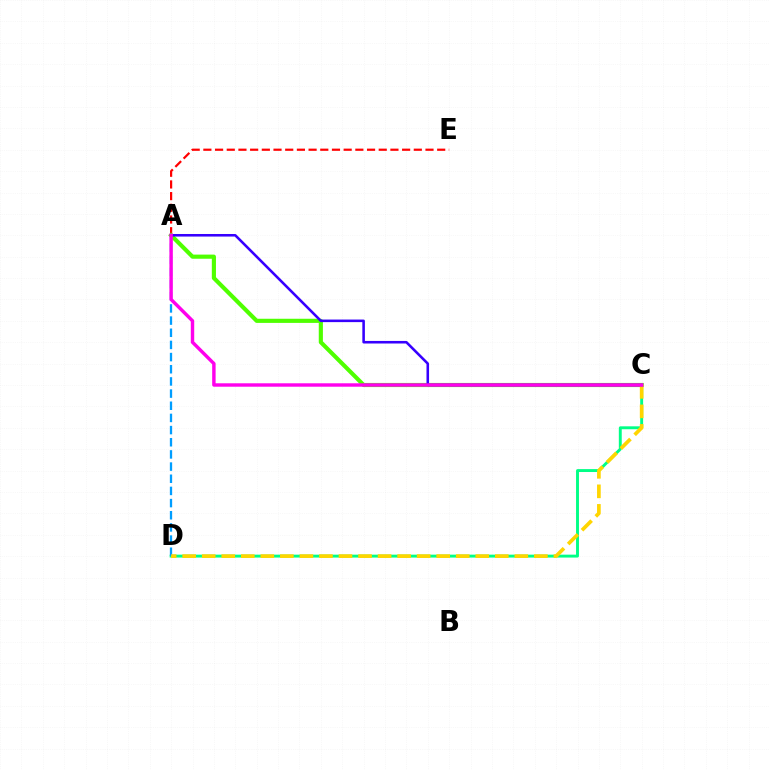{('A', 'E'): [{'color': '#ff0000', 'line_style': 'dashed', 'thickness': 1.59}], ('C', 'D'): [{'color': '#00ff86', 'line_style': 'solid', 'thickness': 2.1}, {'color': '#ffd500', 'line_style': 'dashed', 'thickness': 2.65}], ('A', 'D'): [{'color': '#009eff', 'line_style': 'dashed', 'thickness': 1.65}], ('A', 'C'): [{'color': '#4fff00', 'line_style': 'solid', 'thickness': 2.98}, {'color': '#3700ff', 'line_style': 'solid', 'thickness': 1.85}, {'color': '#ff00ed', 'line_style': 'solid', 'thickness': 2.47}]}